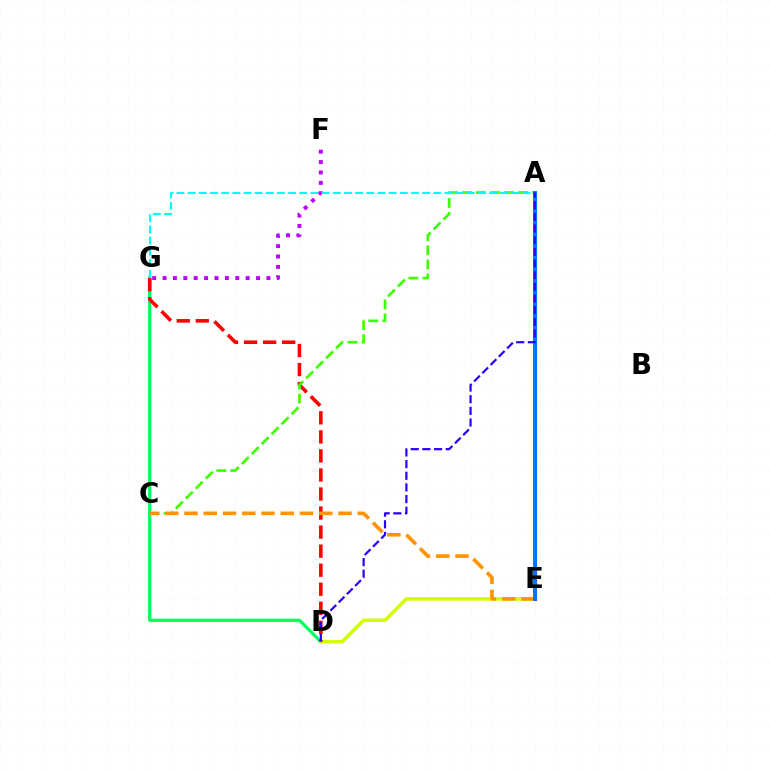{('D', 'G'): [{'color': '#00ff5c', 'line_style': 'solid', 'thickness': 2.31}, {'color': '#ff0000', 'line_style': 'dashed', 'thickness': 2.59}], ('D', 'E'): [{'color': '#d1ff00', 'line_style': 'solid', 'thickness': 2.51}], ('F', 'G'): [{'color': '#b900ff', 'line_style': 'dotted', 'thickness': 2.82}], ('A', 'E'): [{'color': '#ff00ac', 'line_style': 'solid', 'thickness': 2.31}, {'color': '#0074ff', 'line_style': 'solid', 'thickness': 2.82}], ('A', 'C'): [{'color': '#3dff00', 'line_style': 'dashed', 'thickness': 1.91}], ('C', 'E'): [{'color': '#ff9400', 'line_style': 'dashed', 'thickness': 2.61}], ('A', 'G'): [{'color': '#00fff6', 'line_style': 'dashed', 'thickness': 1.52}], ('A', 'D'): [{'color': '#2500ff', 'line_style': 'dashed', 'thickness': 1.58}]}